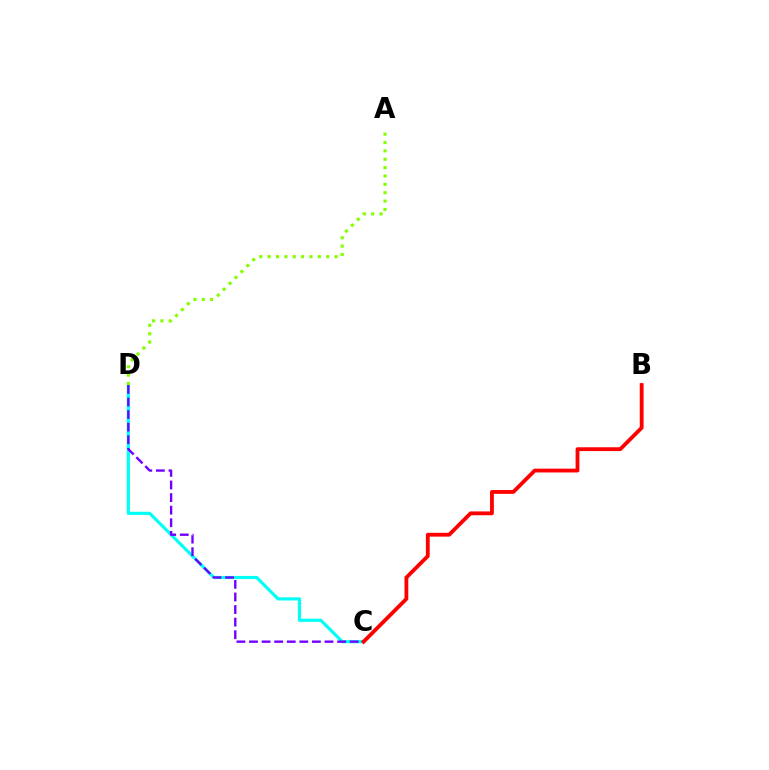{('C', 'D'): [{'color': '#00fff6', 'line_style': 'solid', 'thickness': 2.28}, {'color': '#7200ff', 'line_style': 'dashed', 'thickness': 1.71}], ('A', 'D'): [{'color': '#84ff00', 'line_style': 'dotted', 'thickness': 2.27}], ('B', 'C'): [{'color': '#ff0000', 'line_style': 'solid', 'thickness': 2.75}]}